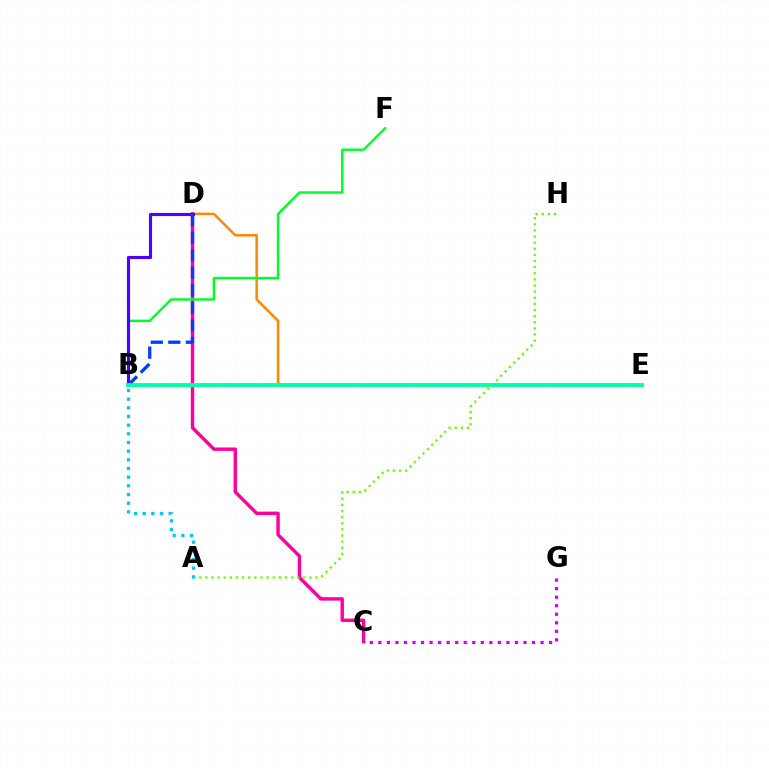{('D', 'E'): [{'color': '#ff8800', 'line_style': 'solid', 'thickness': 1.81}], ('C', 'D'): [{'color': '#ff00a0', 'line_style': 'solid', 'thickness': 2.46}], ('A', 'H'): [{'color': '#66ff00', 'line_style': 'dotted', 'thickness': 1.66}], ('B', 'E'): [{'color': '#eeff00', 'line_style': 'solid', 'thickness': 2.43}, {'color': '#ff0000', 'line_style': 'dotted', 'thickness': 1.54}, {'color': '#00ffaf', 'line_style': 'solid', 'thickness': 2.76}], ('C', 'G'): [{'color': '#d600ff', 'line_style': 'dotted', 'thickness': 2.32}], ('B', 'F'): [{'color': '#00ff27', 'line_style': 'solid', 'thickness': 1.74}], ('B', 'D'): [{'color': '#4f00ff', 'line_style': 'solid', 'thickness': 2.26}, {'color': '#003fff', 'line_style': 'dashed', 'thickness': 2.38}], ('A', 'B'): [{'color': '#00c7ff', 'line_style': 'dotted', 'thickness': 2.36}]}